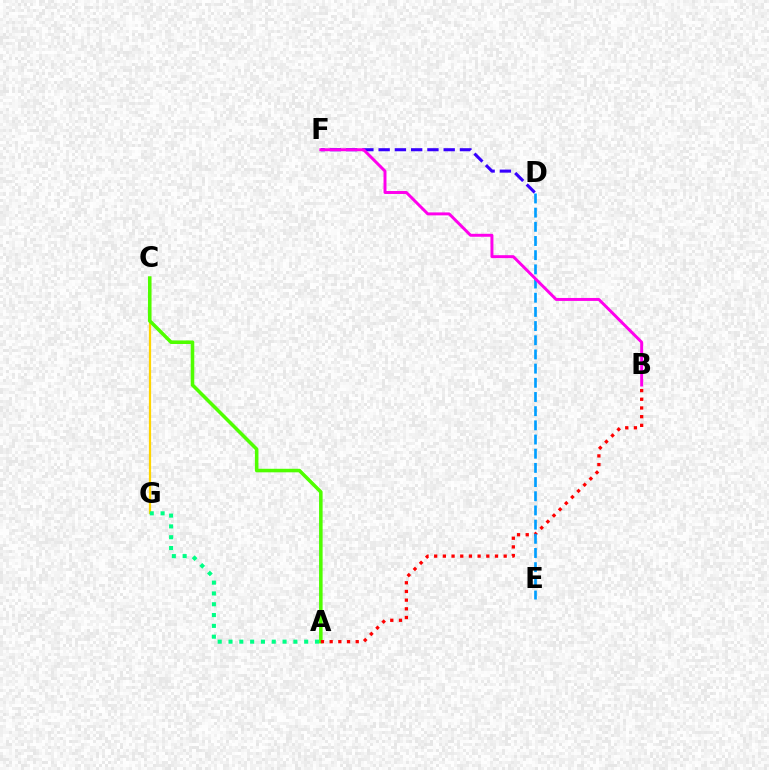{('C', 'G'): [{'color': '#ffd500', 'line_style': 'solid', 'thickness': 1.61}], ('A', 'C'): [{'color': '#4fff00', 'line_style': 'solid', 'thickness': 2.55}], ('A', 'B'): [{'color': '#ff0000', 'line_style': 'dotted', 'thickness': 2.36}], ('D', 'E'): [{'color': '#009eff', 'line_style': 'dashed', 'thickness': 1.93}], ('A', 'G'): [{'color': '#00ff86', 'line_style': 'dotted', 'thickness': 2.94}], ('D', 'F'): [{'color': '#3700ff', 'line_style': 'dashed', 'thickness': 2.21}], ('B', 'F'): [{'color': '#ff00ed', 'line_style': 'solid', 'thickness': 2.13}]}